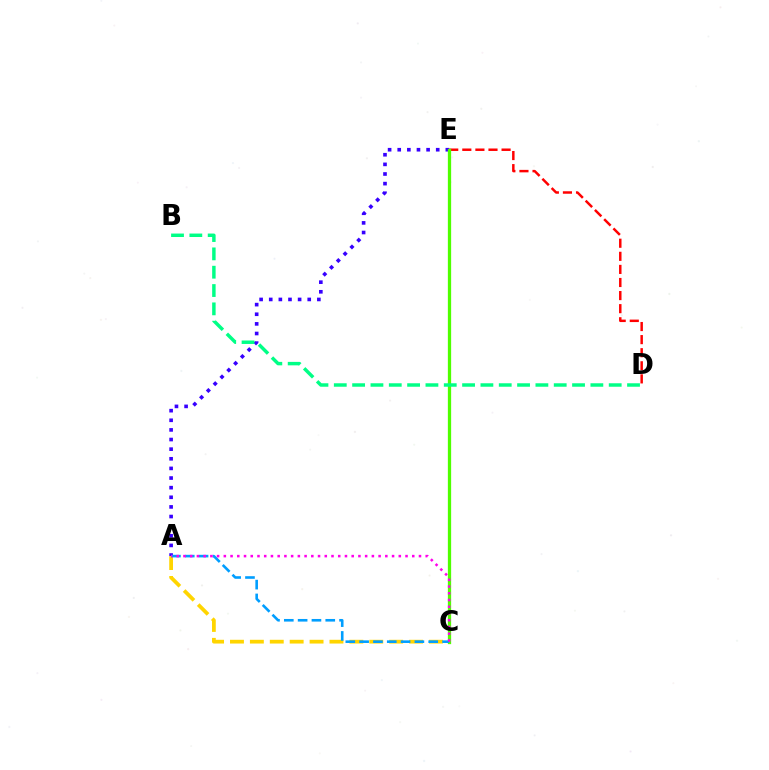{('A', 'E'): [{'color': '#3700ff', 'line_style': 'dotted', 'thickness': 2.62}], ('D', 'E'): [{'color': '#ff0000', 'line_style': 'dashed', 'thickness': 1.78}], ('C', 'E'): [{'color': '#4fff00', 'line_style': 'solid', 'thickness': 2.36}], ('A', 'C'): [{'color': '#ffd500', 'line_style': 'dashed', 'thickness': 2.7}, {'color': '#009eff', 'line_style': 'dashed', 'thickness': 1.88}, {'color': '#ff00ed', 'line_style': 'dotted', 'thickness': 1.83}], ('B', 'D'): [{'color': '#00ff86', 'line_style': 'dashed', 'thickness': 2.49}]}